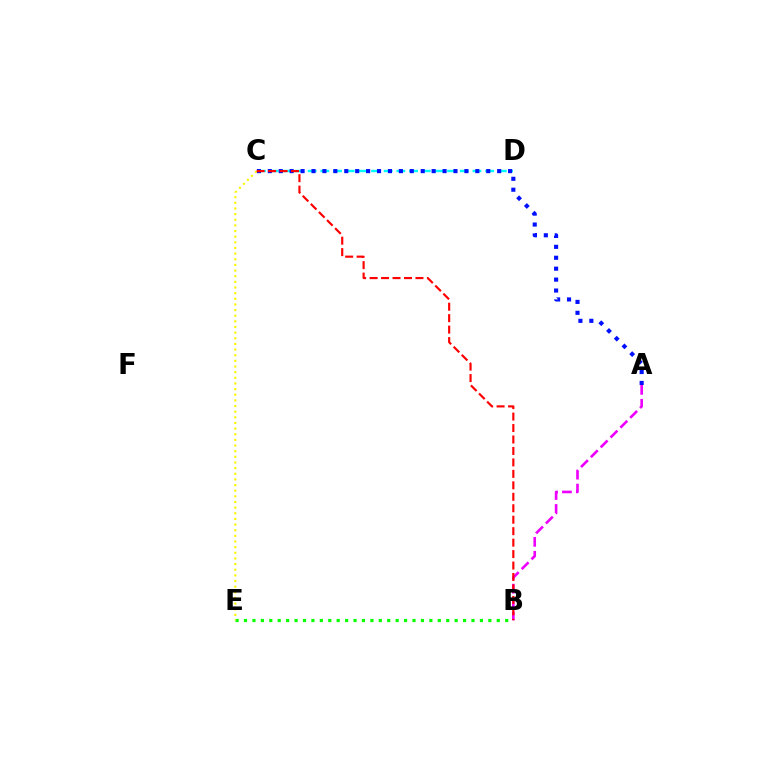{('C', 'D'): [{'color': '#00fff6', 'line_style': 'dashed', 'thickness': 1.72}], ('A', 'C'): [{'color': '#0010ff', 'line_style': 'dotted', 'thickness': 2.97}], ('B', 'E'): [{'color': '#08ff00', 'line_style': 'dotted', 'thickness': 2.29}], ('A', 'B'): [{'color': '#ee00ff', 'line_style': 'dashed', 'thickness': 1.89}], ('C', 'E'): [{'color': '#fcf500', 'line_style': 'dotted', 'thickness': 1.53}], ('B', 'C'): [{'color': '#ff0000', 'line_style': 'dashed', 'thickness': 1.56}]}